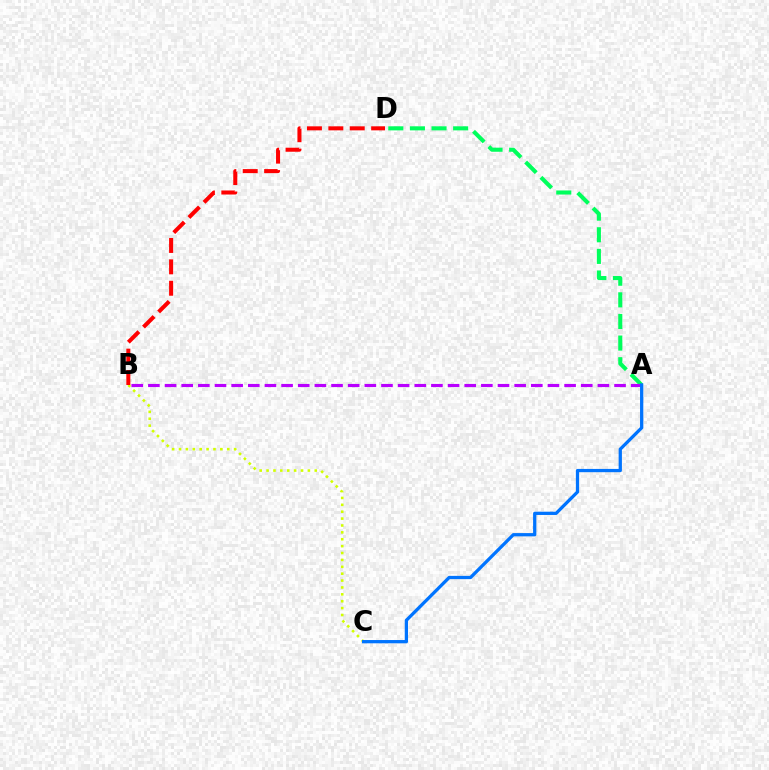{('A', 'D'): [{'color': '#00ff5c', 'line_style': 'dashed', 'thickness': 2.94}], ('A', 'B'): [{'color': '#b900ff', 'line_style': 'dashed', 'thickness': 2.26}], ('B', 'C'): [{'color': '#d1ff00', 'line_style': 'dotted', 'thickness': 1.87}], ('A', 'C'): [{'color': '#0074ff', 'line_style': 'solid', 'thickness': 2.35}], ('B', 'D'): [{'color': '#ff0000', 'line_style': 'dashed', 'thickness': 2.91}]}